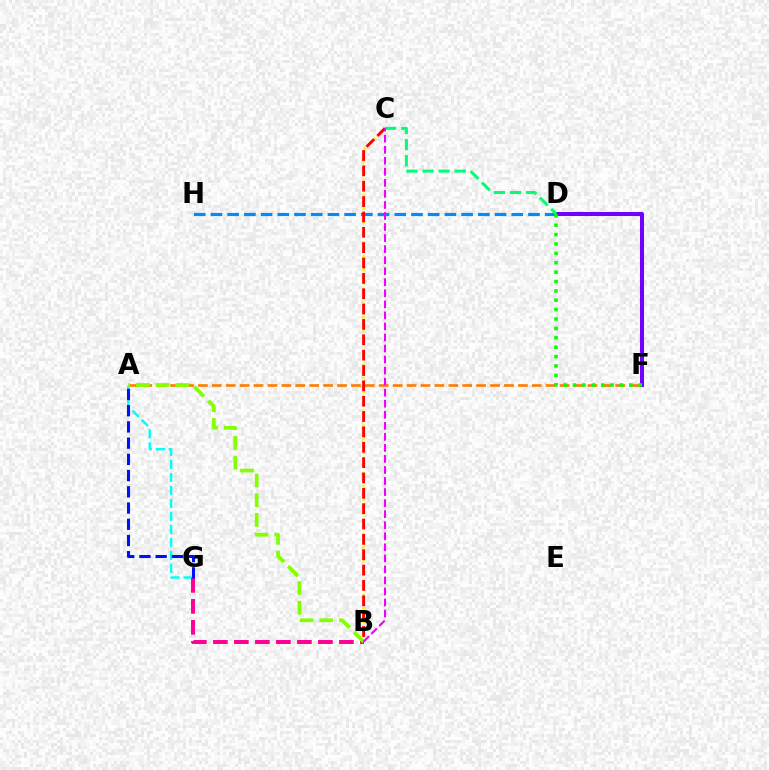{('A', 'F'): [{'color': '#ff7c00', 'line_style': 'dashed', 'thickness': 1.89}], ('D', 'H'): [{'color': '#008cff', 'line_style': 'dashed', 'thickness': 2.27}], ('B', 'C'): [{'color': '#fcf500', 'line_style': 'dotted', 'thickness': 1.84}, {'color': '#ff0000', 'line_style': 'dashed', 'thickness': 2.09}, {'color': '#ee00ff', 'line_style': 'dashed', 'thickness': 1.5}], ('A', 'G'): [{'color': '#00fff6', 'line_style': 'dashed', 'thickness': 1.77}, {'color': '#0010ff', 'line_style': 'dashed', 'thickness': 2.2}], ('B', 'G'): [{'color': '#ff0094', 'line_style': 'dashed', 'thickness': 2.85}], ('D', 'F'): [{'color': '#7200ff', 'line_style': 'solid', 'thickness': 2.9}, {'color': '#08ff00', 'line_style': 'dotted', 'thickness': 2.55}], ('A', 'B'): [{'color': '#84ff00', 'line_style': 'dashed', 'thickness': 2.67}], ('C', 'D'): [{'color': '#00ff74', 'line_style': 'dashed', 'thickness': 2.18}]}